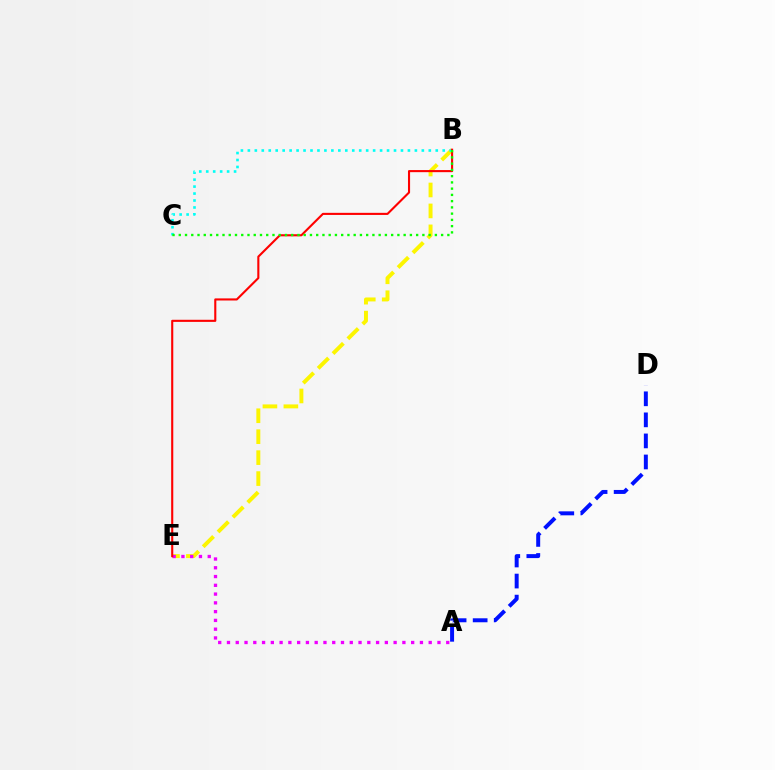{('B', 'E'): [{'color': '#fcf500', 'line_style': 'dashed', 'thickness': 2.85}, {'color': '#ff0000', 'line_style': 'solid', 'thickness': 1.52}], ('A', 'E'): [{'color': '#ee00ff', 'line_style': 'dotted', 'thickness': 2.38}], ('B', 'C'): [{'color': '#00fff6', 'line_style': 'dotted', 'thickness': 1.89}, {'color': '#08ff00', 'line_style': 'dotted', 'thickness': 1.7}], ('A', 'D'): [{'color': '#0010ff', 'line_style': 'dashed', 'thickness': 2.86}]}